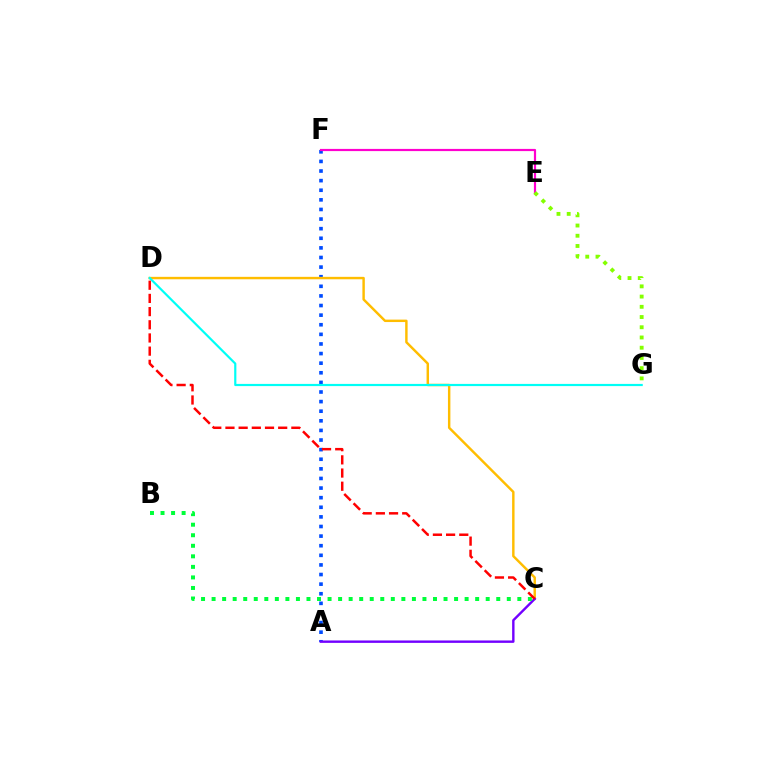{('A', 'F'): [{'color': '#004bff', 'line_style': 'dotted', 'thickness': 2.61}], ('C', 'D'): [{'color': '#ffbd00', 'line_style': 'solid', 'thickness': 1.75}, {'color': '#ff0000', 'line_style': 'dashed', 'thickness': 1.79}], ('A', 'C'): [{'color': '#7200ff', 'line_style': 'solid', 'thickness': 1.73}], ('E', 'F'): [{'color': '#ff00cf', 'line_style': 'solid', 'thickness': 1.58}], ('D', 'G'): [{'color': '#00fff6', 'line_style': 'solid', 'thickness': 1.57}], ('E', 'G'): [{'color': '#84ff00', 'line_style': 'dotted', 'thickness': 2.78}], ('B', 'C'): [{'color': '#00ff39', 'line_style': 'dotted', 'thickness': 2.86}]}